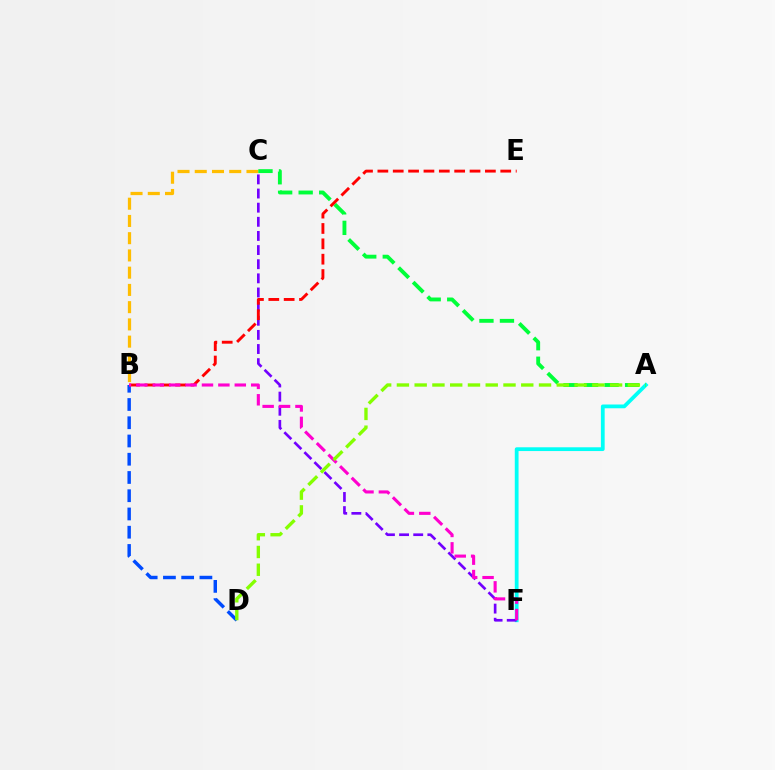{('B', 'D'): [{'color': '#004bff', 'line_style': 'dashed', 'thickness': 2.48}], ('B', 'C'): [{'color': '#ffbd00', 'line_style': 'dashed', 'thickness': 2.34}], ('A', 'F'): [{'color': '#00fff6', 'line_style': 'solid', 'thickness': 2.71}], ('A', 'C'): [{'color': '#00ff39', 'line_style': 'dashed', 'thickness': 2.79}], ('C', 'F'): [{'color': '#7200ff', 'line_style': 'dashed', 'thickness': 1.92}], ('B', 'E'): [{'color': '#ff0000', 'line_style': 'dashed', 'thickness': 2.09}], ('B', 'F'): [{'color': '#ff00cf', 'line_style': 'dashed', 'thickness': 2.23}], ('A', 'D'): [{'color': '#84ff00', 'line_style': 'dashed', 'thickness': 2.41}]}